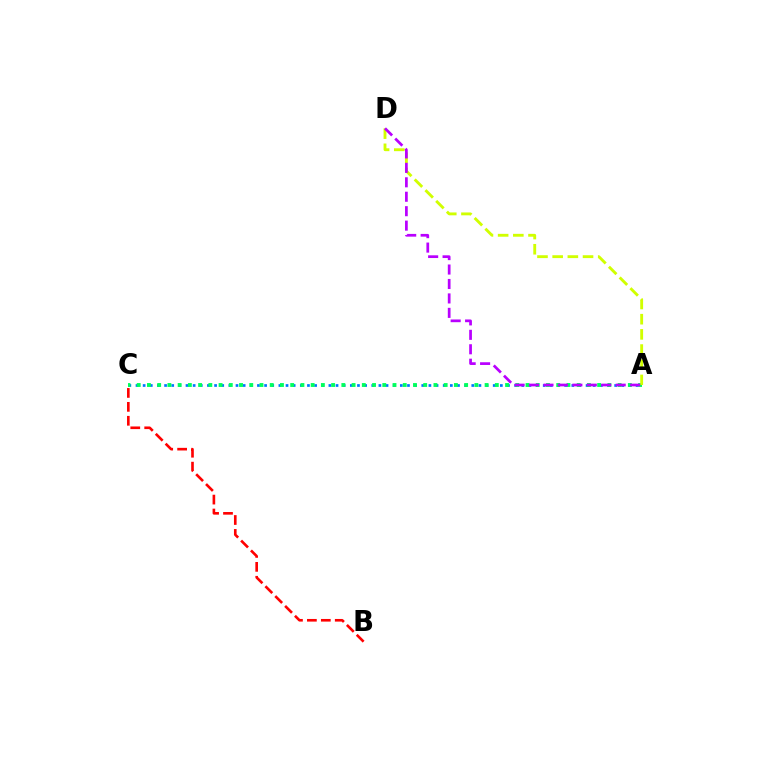{('A', 'C'): [{'color': '#0074ff', 'line_style': 'dotted', 'thickness': 1.94}, {'color': '#00ff5c', 'line_style': 'dotted', 'thickness': 2.78}], ('A', 'D'): [{'color': '#d1ff00', 'line_style': 'dashed', 'thickness': 2.06}, {'color': '#b900ff', 'line_style': 'dashed', 'thickness': 1.96}], ('B', 'C'): [{'color': '#ff0000', 'line_style': 'dashed', 'thickness': 1.89}]}